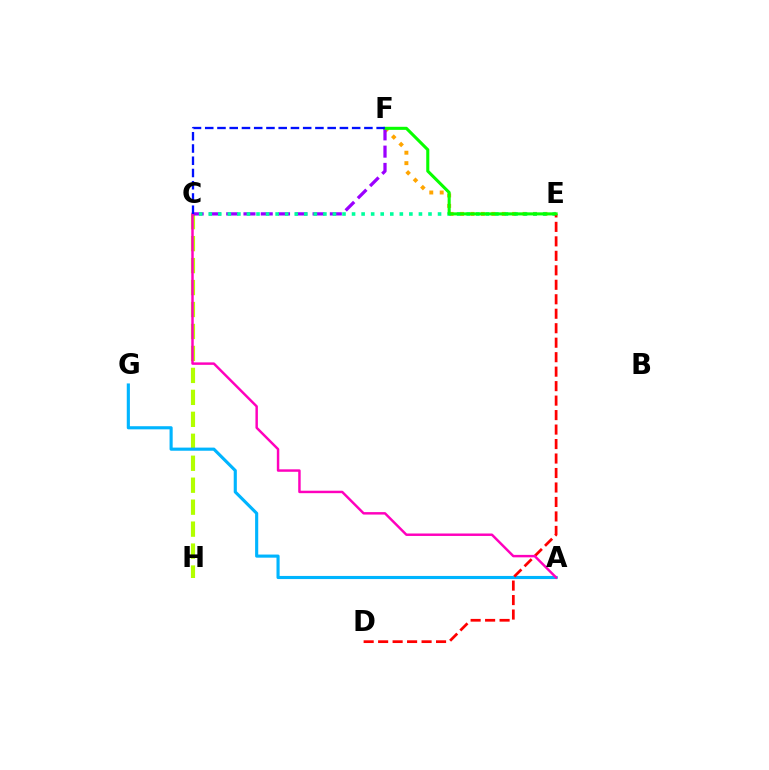{('E', 'F'): [{'color': '#ffa500', 'line_style': 'dotted', 'thickness': 2.83}, {'color': '#08ff00', 'line_style': 'solid', 'thickness': 2.21}], ('C', 'H'): [{'color': '#b3ff00', 'line_style': 'dashed', 'thickness': 2.98}], ('C', 'F'): [{'color': '#9b00ff', 'line_style': 'dashed', 'thickness': 2.35}, {'color': '#0010ff', 'line_style': 'dashed', 'thickness': 1.66}], ('A', 'G'): [{'color': '#00b5ff', 'line_style': 'solid', 'thickness': 2.25}], ('C', 'E'): [{'color': '#00ff9d', 'line_style': 'dotted', 'thickness': 2.6}], ('D', 'E'): [{'color': '#ff0000', 'line_style': 'dashed', 'thickness': 1.97}], ('A', 'C'): [{'color': '#ff00bd', 'line_style': 'solid', 'thickness': 1.77}]}